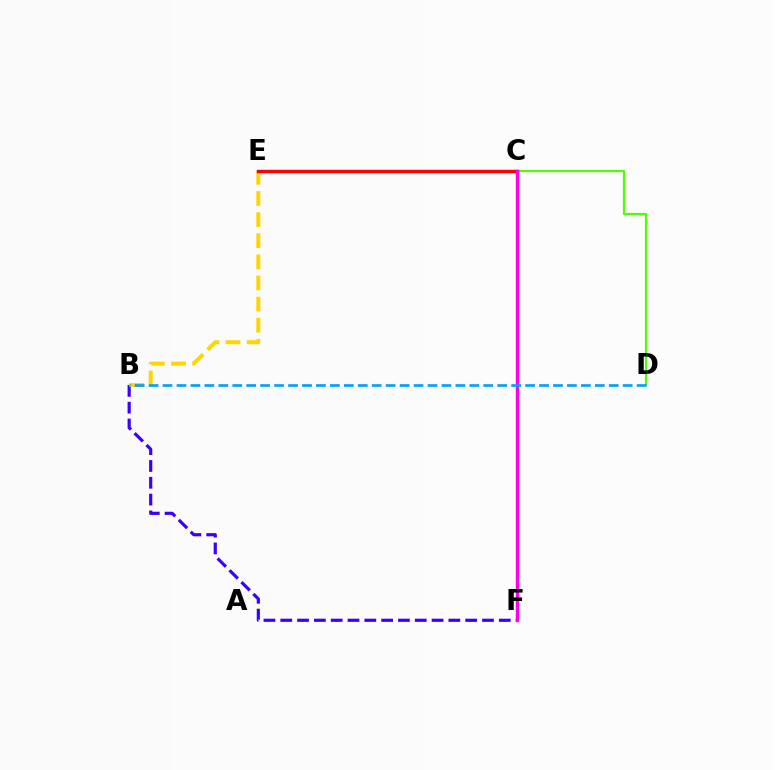{('C', 'D'): [{'color': '#4fff00', 'line_style': 'solid', 'thickness': 1.59}], ('B', 'F'): [{'color': '#3700ff', 'line_style': 'dashed', 'thickness': 2.28}], ('C', 'F'): [{'color': '#00ff86', 'line_style': 'solid', 'thickness': 1.61}, {'color': '#ff00ed', 'line_style': 'solid', 'thickness': 2.35}], ('B', 'E'): [{'color': '#ffd500', 'line_style': 'dashed', 'thickness': 2.87}], ('C', 'E'): [{'color': '#ff0000', 'line_style': 'solid', 'thickness': 2.46}], ('B', 'D'): [{'color': '#009eff', 'line_style': 'dashed', 'thickness': 1.89}]}